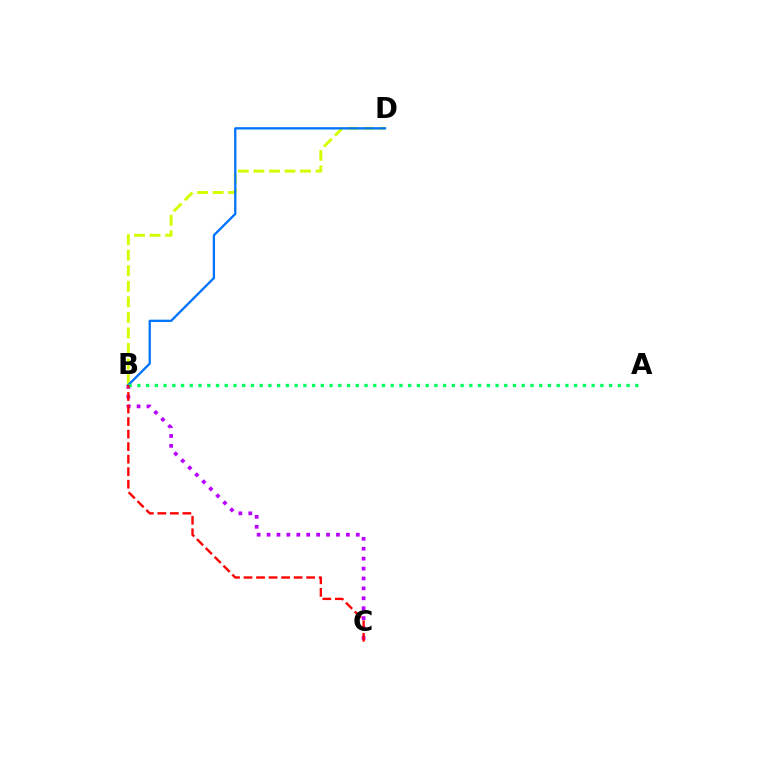{('B', 'D'): [{'color': '#d1ff00', 'line_style': 'dashed', 'thickness': 2.11}, {'color': '#0074ff', 'line_style': 'solid', 'thickness': 1.66}], ('B', 'C'): [{'color': '#b900ff', 'line_style': 'dotted', 'thickness': 2.69}, {'color': '#ff0000', 'line_style': 'dashed', 'thickness': 1.7}], ('A', 'B'): [{'color': '#00ff5c', 'line_style': 'dotted', 'thickness': 2.37}]}